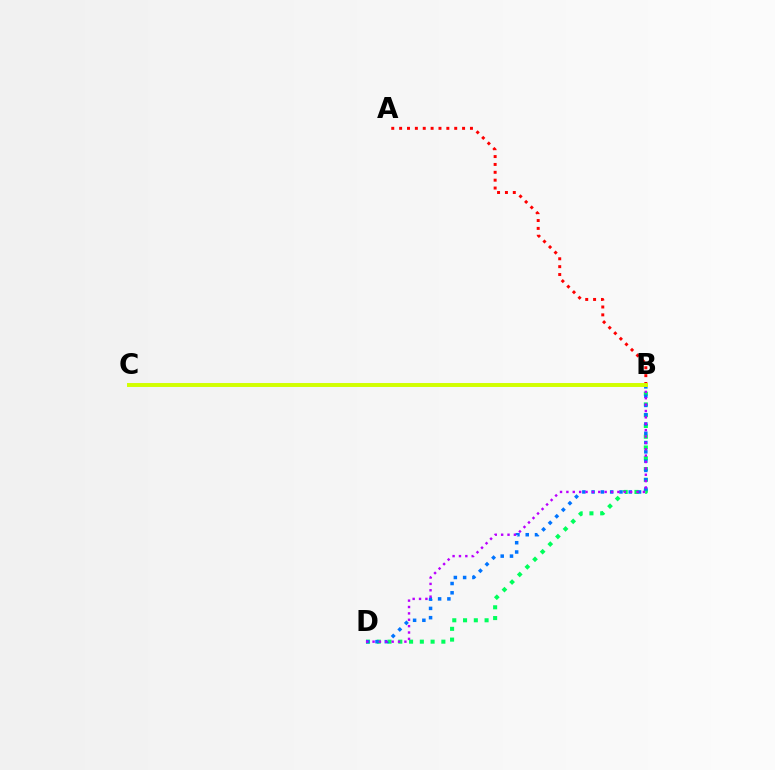{('B', 'D'): [{'color': '#00ff5c', 'line_style': 'dotted', 'thickness': 2.93}, {'color': '#0074ff', 'line_style': 'dotted', 'thickness': 2.52}, {'color': '#b900ff', 'line_style': 'dotted', 'thickness': 1.73}], ('A', 'B'): [{'color': '#ff0000', 'line_style': 'dotted', 'thickness': 2.14}], ('B', 'C'): [{'color': '#d1ff00', 'line_style': 'solid', 'thickness': 2.83}]}